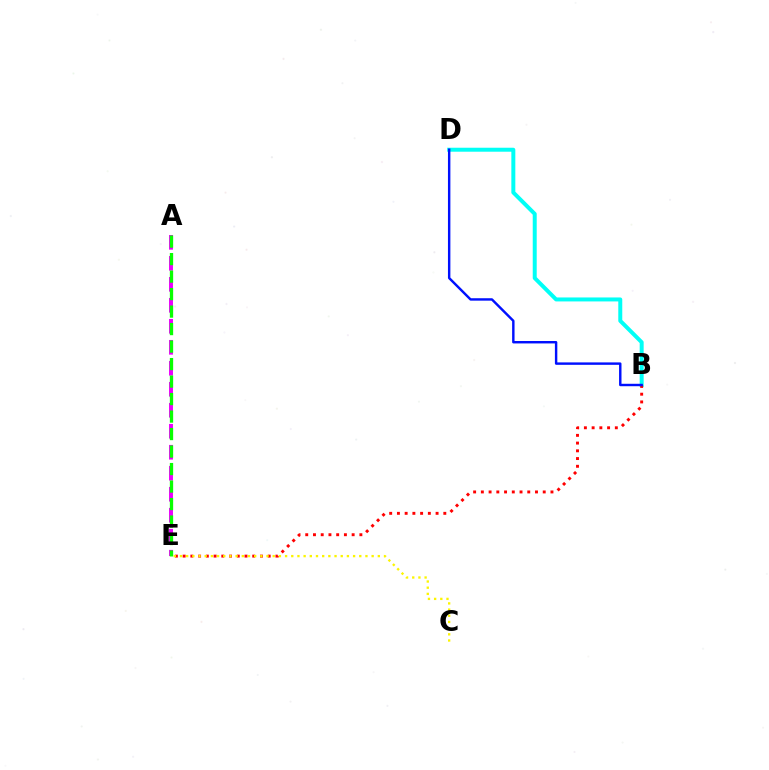{('B', 'D'): [{'color': '#00fff6', 'line_style': 'solid', 'thickness': 2.86}, {'color': '#0010ff', 'line_style': 'solid', 'thickness': 1.75}], ('B', 'E'): [{'color': '#ff0000', 'line_style': 'dotted', 'thickness': 2.1}], ('A', 'E'): [{'color': '#ee00ff', 'line_style': 'dashed', 'thickness': 2.85}, {'color': '#08ff00', 'line_style': 'dashed', 'thickness': 2.38}], ('C', 'E'): [{'color': '#fcf500', 'line_style': 'dotted', 'thickness': 1.68}]}